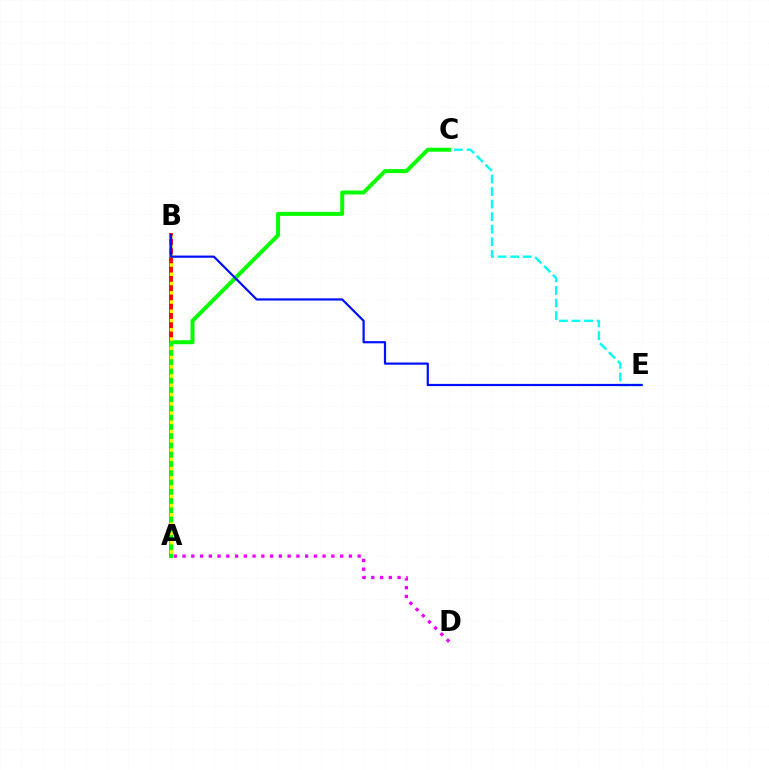{('A', 'B'): [{'color': '#ff0000', 'line_style': 'solid', 'thickness': 2.78}, {'color': '#fcf500', 'line_style': 'dotted', 'thickness': 2.51}], ('A', 'C'): [{'color': '#08ff00', 'line_style': 'solid', 'thickness': 2.88}], ('A', 'D'): [{'color': '#ee00ff', 'line_style': 'dotted', 'thickness': 2.38}], ('C', 'E'): [{'color': '#00fff6', 'line_style': 'dashed', 'thickness': 1.71}], ('B', 'E'): [{'color': '#0010ff', 'line_style': 'solid', 'thickness': 1.59}]}